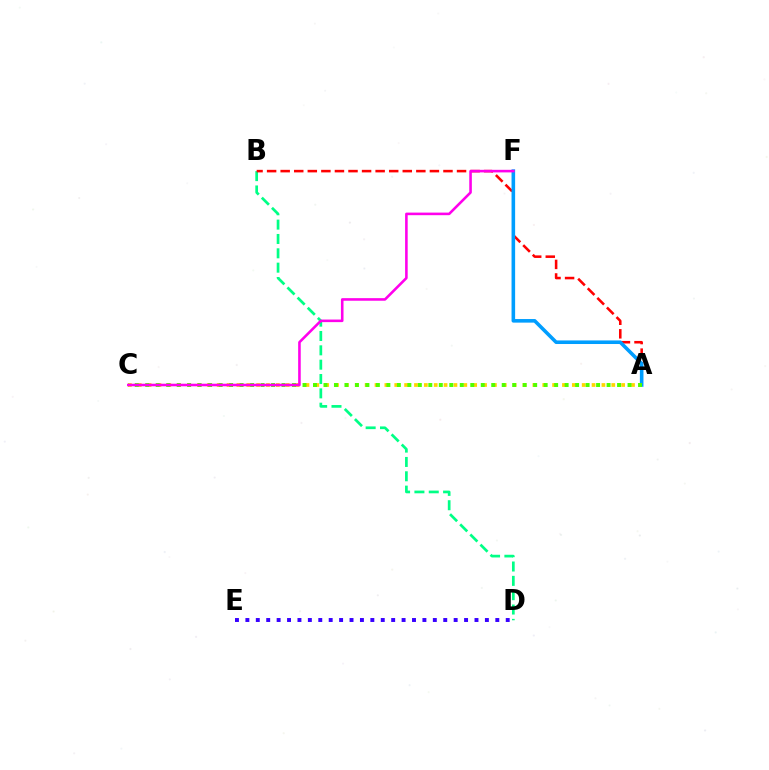{('A', 'C'): [{'color': '#ffd500', 'line_style': 'dotted', 'thickness': 2.68}, {'color': '#4fff00', 'line_style': 'dotted', 'thickness': 2.85}], ('B', 'D'): [{'color': '#00ff86', 'line_style': 'dashed', 'thickness': 1.95}], ('A', 'B'): [{'color': '#ff0000', 'line_style': 'dashed', 'thickness': 1.84}], ('A', 'F'): [{'color': '#009eff', 'line_style': 'solid', 'thickness': 2.58}], ('D', 'E'): [{'color': '#3700ff', 'line_style': 'dotted', 'thickness': 2.83}], ('C', 'F'): [{'color': '#ff00ed', 'line_style': 'solid', 'thickness': 1.86}]}